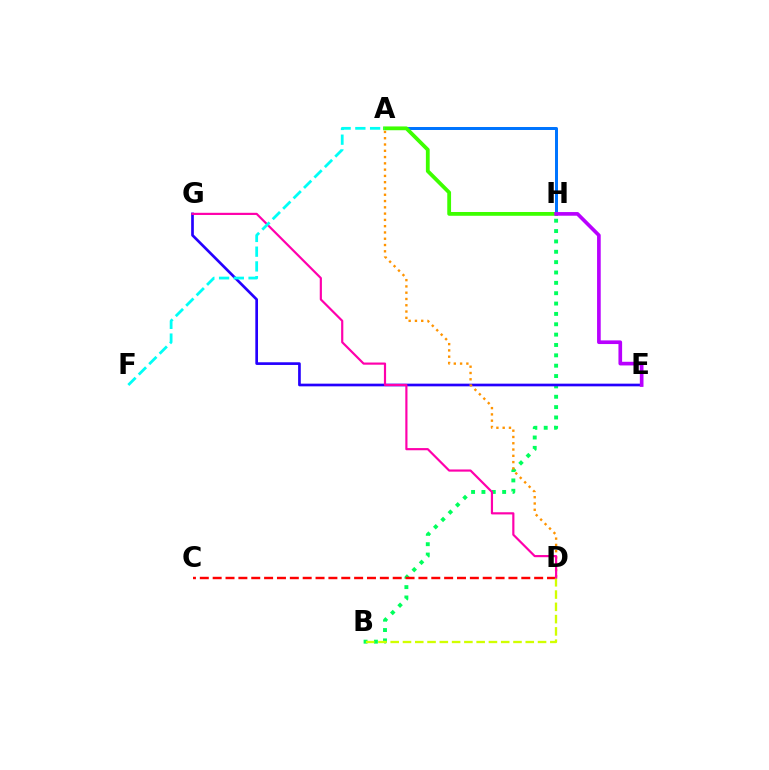{('A', 'H'): [{'color': '#0074ff', 'line_style': 'solid', 'thickness': 2.15}, {'color': '#3dff00', 'line_style': 'solid', 'thickness': 2.73}], ('B', 'H'): [{'color': '#00ff5c', 'line_style': 'dotted', 'thickness': 2.81}], ('C', 'D'): [{'color': '#ff0000', 'line_style': 'dashed', 'thickness': 1.75}], ('B', 'D'): [{'color': '#d1ff00', 'line_style': 'dashed', 'thickness': 1.67}], ('E', 'G'): [{'color': '#2500ff', 'line_style': 'solid', 'thickness': 1.93}], ('E', 'H'): [{'color': '#b900ff', 'line_style': 'solid', 'thickness': 2.63}], ('A', 'D'): [{'color': '#ff9400', 'line_style': 'dotted', 'thickness': 1.71}], ('D', 'G'): [{'color': '#ff00ac', 'line_style': 'solid', 'thickness': 1.57}], ('A', 'F'): [{'color': '#00fff6', 'line_style': 'dashed', 'thickness': 2.0}]}